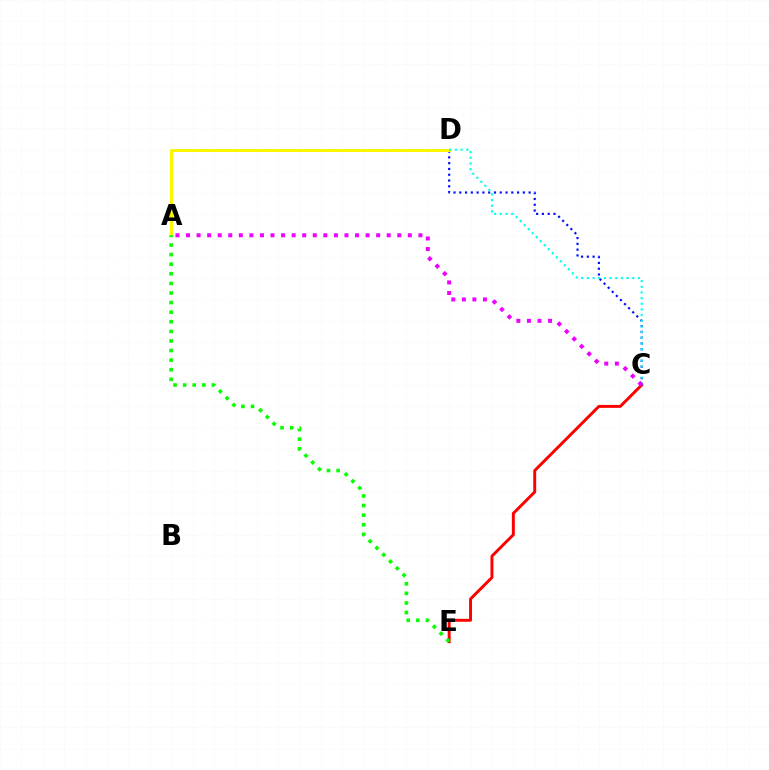{('C', 'E'): [{'color': '#ff0000', 'line_style': 'solid', 'thickness': 2.12}], ('C', 'D'): [{'color': '#0010ff', 'line_style': 'dotted', 'thickness': 1.57}, {'color': '#00fff6', 'line_style': 'dotted', 'thickness': 1.54}], ('A', 'D'): [{'color': '#fcf500', 'line_style': 'solid', 'thickness': 2.16}], ('A', 'E'): [{'color': '#08ff00', 'line_style': 'dotted', 'thickness': 2.61}], ('A', 'C'): [{'color': '#ee00ff', 'line_style': 'dotted', 'thickness': 2.87}]}